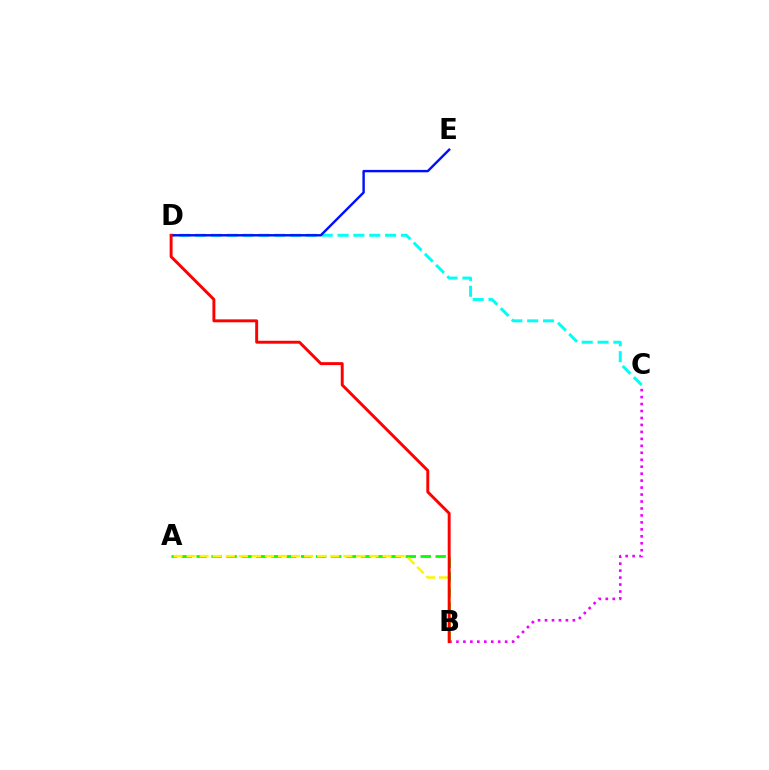{('A', 'B'): [{'color': '#08ff00', 'line_style': 'dashed', 'thickness': 2.03}, {'color': '#fcf500', 'line_style': 'dashed', 'thickness': 1.77}], ('C', 'D'): [{'color': '#00fff6', 'line_style': 'dashed', 'thickness': 2.15}], ('B', 'C'): [{'color': '#ee00ff', 'line_style': 'dotted', 'thickness': 1.89}], ('D', 'E'): [{'color': '#0010ff', 'line_style': 'solid', 'thickness': 1.74}], ('B', 'D'): [{'color': '#ff0000', 'line_style': 'solid', 'thickness': 2.11}]}